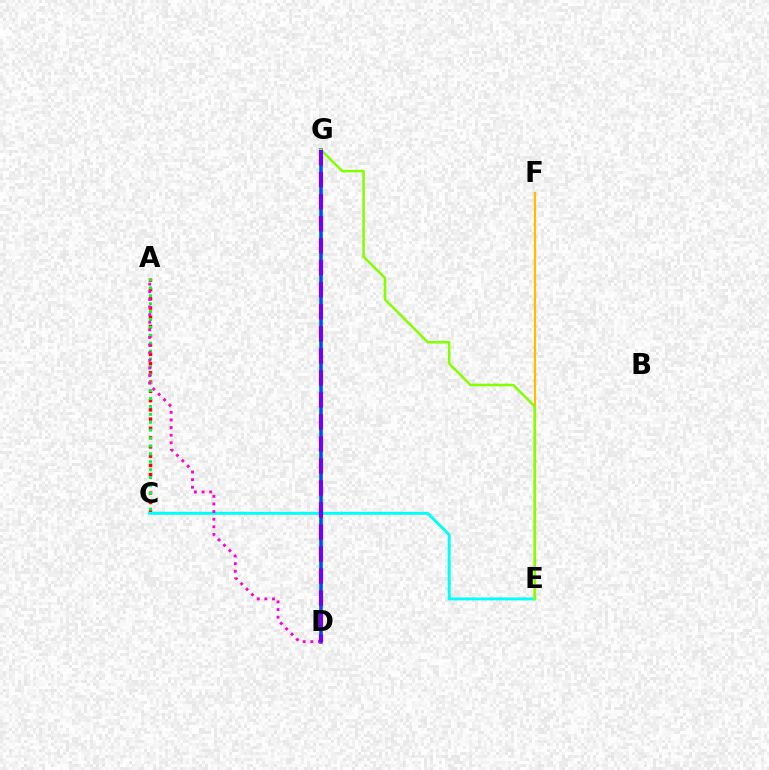{('E', 'F'): [{'color': '#ffbd00', 'line_style': 'solid', 'thickness': 1.63}], ('A', 'C'): [{'color': '#ff0000', 'line_style': 'dotted', 'thickness': 2.52}, {'color': '#00ff39', 'line_style': 'dotted', 'thickness': 2.15}], ('C', 'E'): [{'color': '#00fff6', 'line_style': 'solid', 'thickness': 2.09}], ('D', 'G'): [{'color': '#004bff', 'line_style': 'solid', 'thickness': 2.58}, {'color': '#7200ff', 'line_style': 'dashed', 'thickness': 2.99}], ('E', 'G'): [{'color': '#84ff00', 'line_style': 'solid', 'thickness': 1.83}], ('A', 'D'): [{'color': '#ff00cf', 'line_style': 'dotted', 'thickness': 2.07}]}